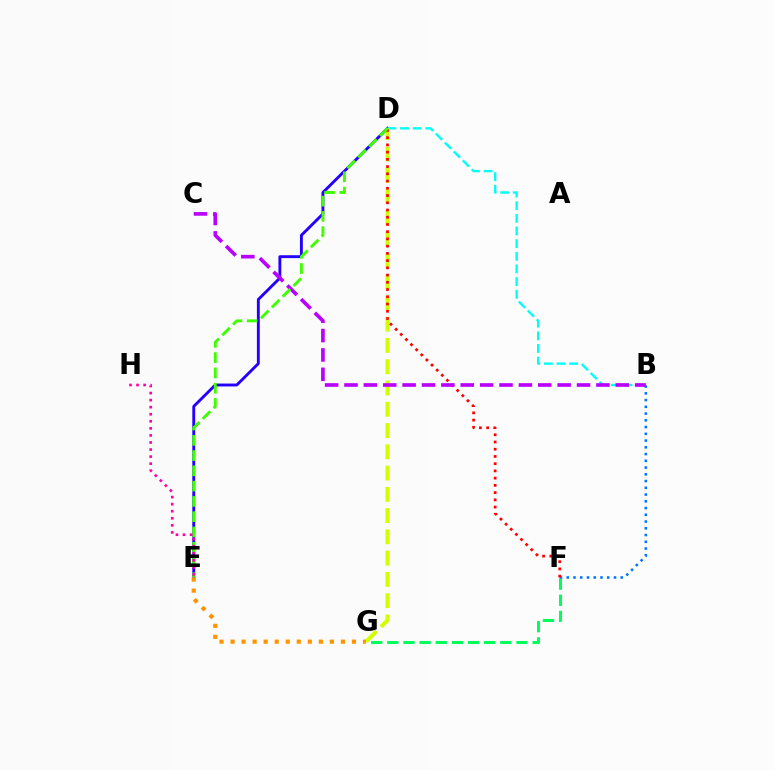{('D', 'E'): [{'color': '#2500ff', 'line_style': 'solid', 'thickness': 2.08}, {'color': '#3dff00', 'line_style': 'dashed', 'thickness': 2.07}], ('B', 'D'): [{'color': '#00fff6', 'line_style': 'dashed', 'thickness': 1.72}], ('F', 'G'): [{'color': '#00ff5c', 'line_style': 'dashed', 'thickness': 2.19}], ('B', 'F'): [{'color': '#0074ff', 'line_style': 'dotted', 'thickness': 1.83}], ('D', 'G'): [{'color': '#d1ff00', 'line_style': 'dashed', 'thickness': 2.89}], ('D', 'F'): [{'color': '#ff0000', 'line_style': 'dotted', 'thickness': 1.97}], ('B', 'C'): [{'color': '#b900ff', 'line_style': 'dashed', 'thickness': 2.63}], ('E', 'H'): [{'color': '#ff00ac', 'line_style': 'dotted', 'thickness': 1.92}], ('E', 'G'): [{'color': '#ff9400', 'line_style': 'dotted', 'thickness': 3.0}]}